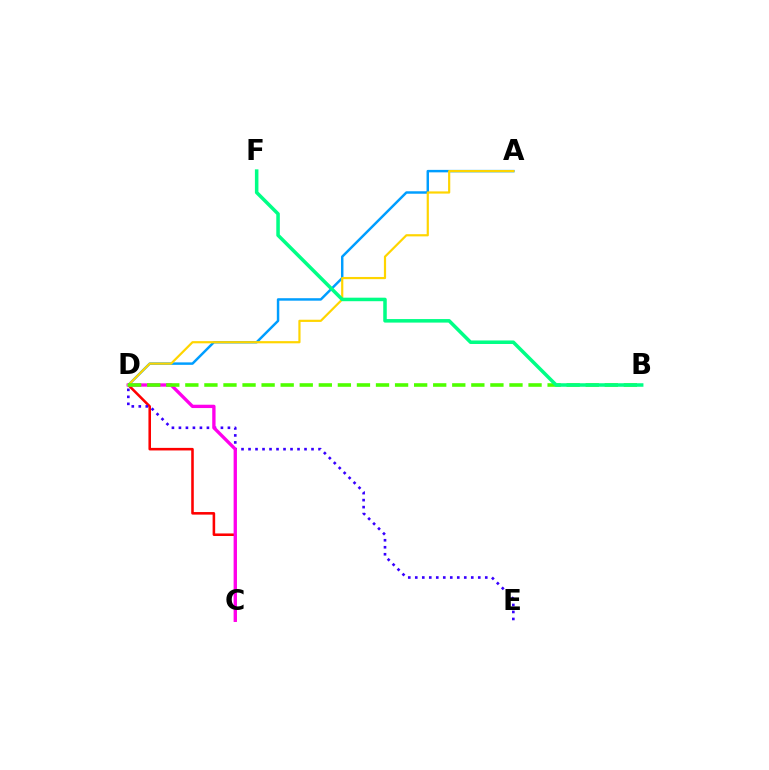{('C', 'D'): [{'color': '#ff0000', 'line_style': 'solid', 'thickness': 1.85}, {'color': '#ff00ed', 'line_style': 'solid', 'thickness': 2.4}], ('D', 'E'): [{'color': '#3700ff', 'line_style': 'dotted', 'thickness': 1.9}], ('A', 'D'): [{'color': '#009eff', 'line_style': 'solid', 'thickness': 1.77}, {'color': '#ffd500', 'line_style': 'solid', 'thickness': 1.58}], ('B', 'D'): [{'color': '#4fff00', 'line_style': 'dashed', 'thickness': 2.59}], ('B', 'F'): [{'color': '#00ff86', 'line_style': 'solid', 'thickness': 2.54}]}